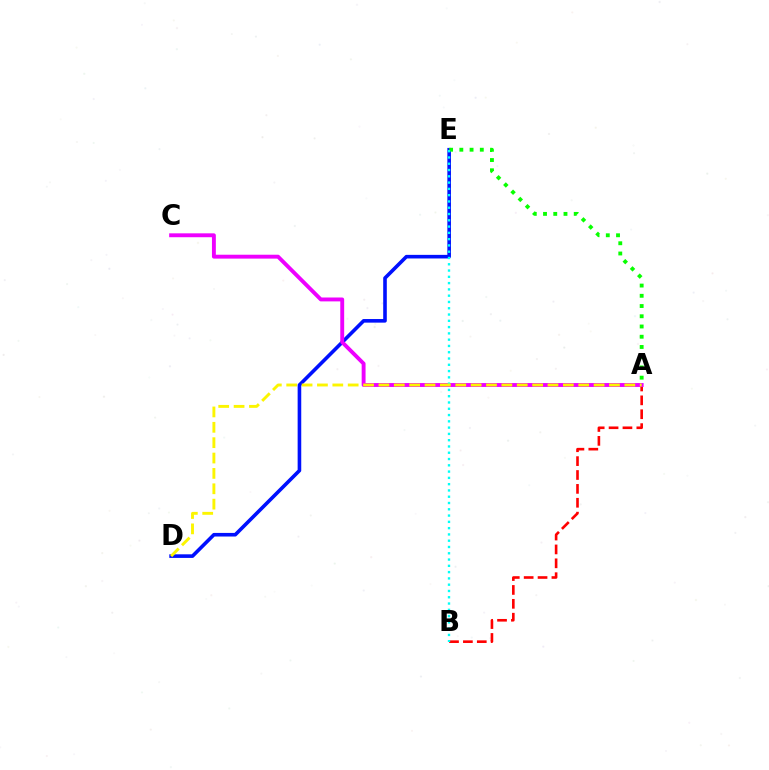{('D', 'E'): [{'color': '#0010ff', 'line_style': 'solid', 'thickness': 2.6}], ('A', 'B'): [{'color': '#ff0000', 'line_style': 'dashed', 'thickness': 1.89}], ('A', 'C'): [{'color': '#ee00ff', 'line_style': 'solid', 'thickness': 2.8}], ('A', 'E'): [{'color': '#08ff00', 'line_style': 'dotted', 'thickness': 2.78}], ('B', 'E'): [{'color': '#00fff6', 'line_style': 'dotted', 'thickness': 1.71}], ('A', 'D'): [{'color': '#fcf500', 'line_style': 'dashed', 'thickness': 2.09}]}